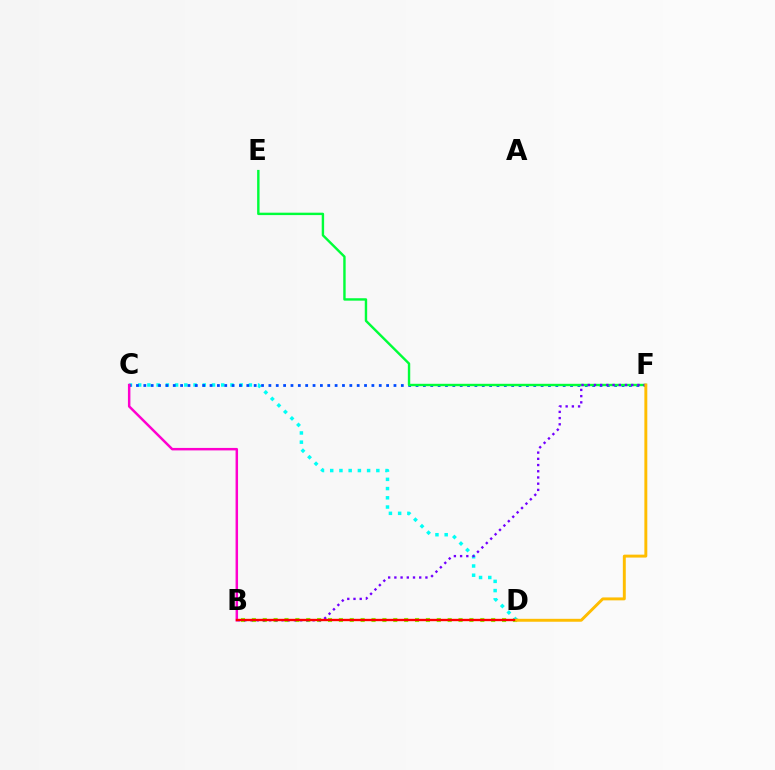{('B', 'D'): [{'color': '#84ff00', 'line_style': 'dotted', 'thickness': 2.96}, {'color': '#ff0000', 'line_style': 'solid', 'thickness': 1.7}], ('C', 'D'): [{'color': '#00fff6', 'line_style': 'dotted', 'thickness': 2.51}], ('C', 'F'): [{'color': '#004bff', 'line_style': 'dotted', 'thickness': 2.0}], ('E', 'F'): [{'color': '#00ff39', 'line_style': 'solid', 'thickness': 1.73}], ('B', 'F'): [{'color': '#7200ff', 'line_style': 'dotted', 'thickness': 1.69}], ('B', 'C'): [{'color': '#ff00cf', 'line_style': 'solid', 'thickness': 1.79}], ('D', 'F'): [{'color': '#ffbd00', 'line_style': 'solid', 'thickness': 2.11}]}